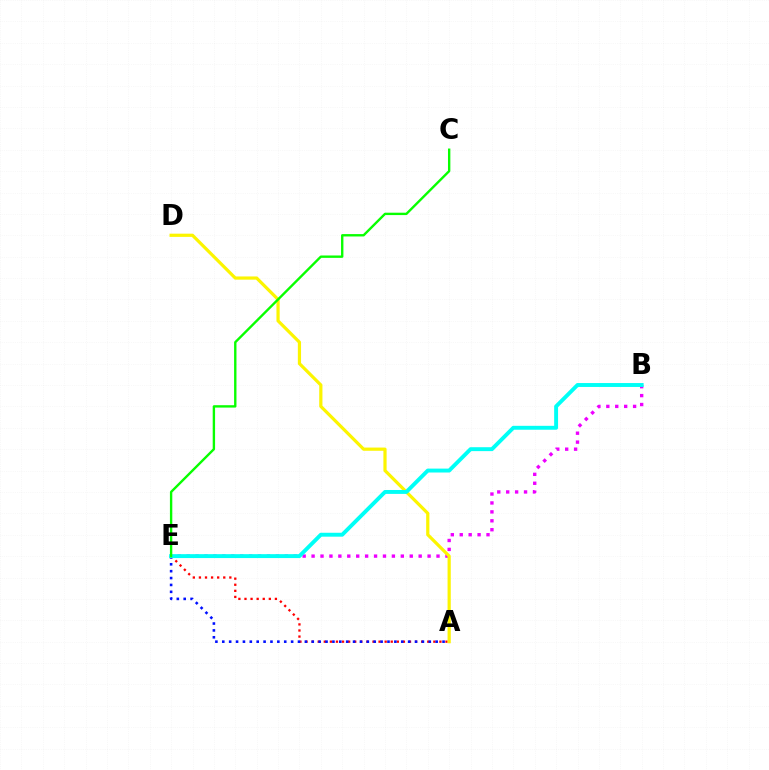{('A', 'E'): [{'color': '#ff0000', 'line_style': 'dotted', 'thickness': 1.65}, {'color': '#0010ff', 'line_style': 'dotted', 'thickness': 1.87}], ('B', 'E'): [{'color': '#ee00ff', 'line_style': 'dotted', 'thickness': 2.42}, {'color': '#00fff6', 'line_style': 'solid', 'thickness': 2.81}], ('A', 'D'): [{'color': '#fcf500', 'line_style': 'solid', 'thickness': 2.31}], ('C', 'E'): [{'color': '#08ff00', 'line_style': 'solid', 'thickness': 1.71}]}